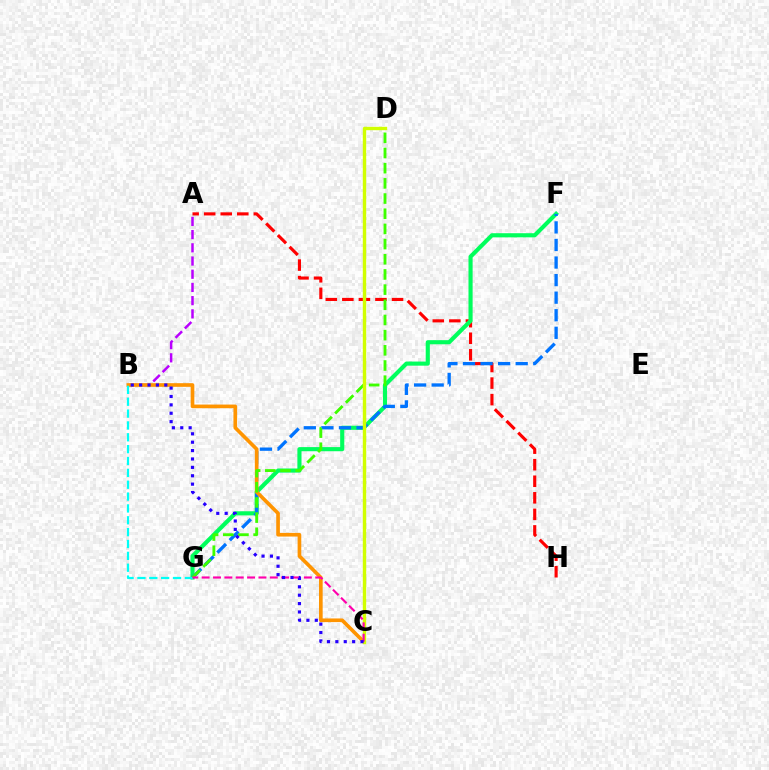{('A', 'B'): [{'color': '#b900ff', 'line_style': 'dashed', 'thickness': 1.79}], ('A', 'H'): [{'color': '#ff0000', 'line_style': 'dashed', 'thickness': 2.25}], ('F', 'G'): [{'color': '#00ff5c', 'line_style': 'solid', 'thickness': 2.97}, {'color': '#0074ff', 'line_style': 'dashed', 'thickness': 2.39}], ('B', 'C'): [{'color': '#ff9400', 'line_style': 'solid', 'thickness': 2.63}, {'color': '#2500ff', 'line_style': 'dotted', 'thickness': 2.28}], ('B', 'G'): [{'color': '#00fff6', 'line_style': 'dashed', 'thickness': 1.61}], ('D', 'G'): [{'color': '#3dff00', 'line_style': 'dashed', 'thickness': 2.06}], ('C', 'D'): [{'color': '#d1ff00', 'line_style': 'solid', 'thickness': 2.44}], ('C', 'G'): [{'color': '#ff00ac', 'line_style': 'dashed', 'thickness': 1.54}]}